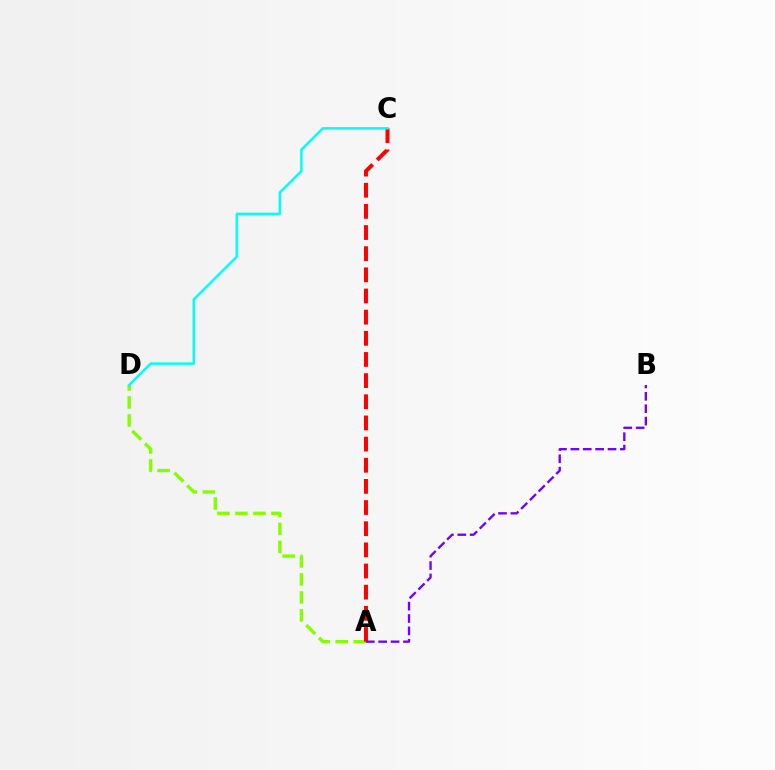{('A', 'D'): [{'color': '#84ff00', 'line_style': 'dashed', 'thickness': 2.45}], ('A', 'C'): [{'color': '#ff0000', 'line_style': 'dashed', 'thickness': 2.87}], ('C', 'D'): [{'color': '#00fff6', 'line_style': 'solid', 'thickness': 1.8}], ('A', 'B'): [{'color': '#7200ff', 'line_style': 'dashed', 'thickness': 1.68}]}